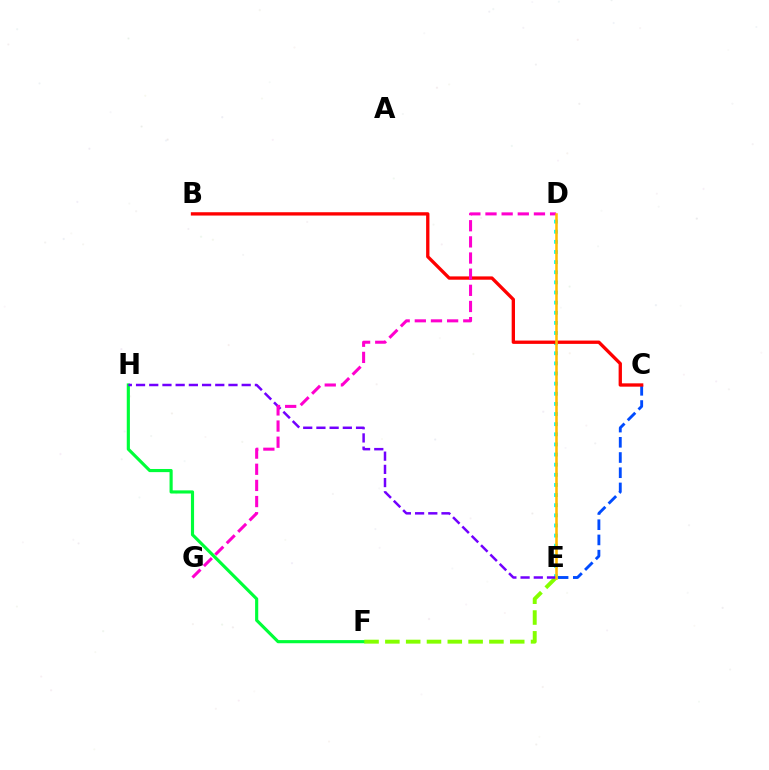{('F', 'H'): [{'color': '#00ff39', 'line_style': 'solid', 'thickness': 2.26}], ('C', 'E'): [{'color': '#004bff', 'line_style': 'dashed', 'thickness': 2.07}], ('D', 'E'): [{'color': '#00fff6', 'line_style': 'dotted', 'thickness': 2.75}, {'color': '#ffbd00', 'line_style': 'solid', 'thickness': 1.83}], ('E', 'F'): [{'color': '#84ff00', 'line_style': 'dashed', 'thickness': 2.83}], ('B', 'C'): [{'color': '#ff0000', 'line_style': 'solid', 'thickness': 2.39}], ('E', 'H'): [{'color': '#7200ff', 'line_style': 'dashed', 'thickness': 1.79}], ('D', 'G'): [{'color': '#ff00cf', 'line_style': 'dashed', 'thickness': 2.19}]}